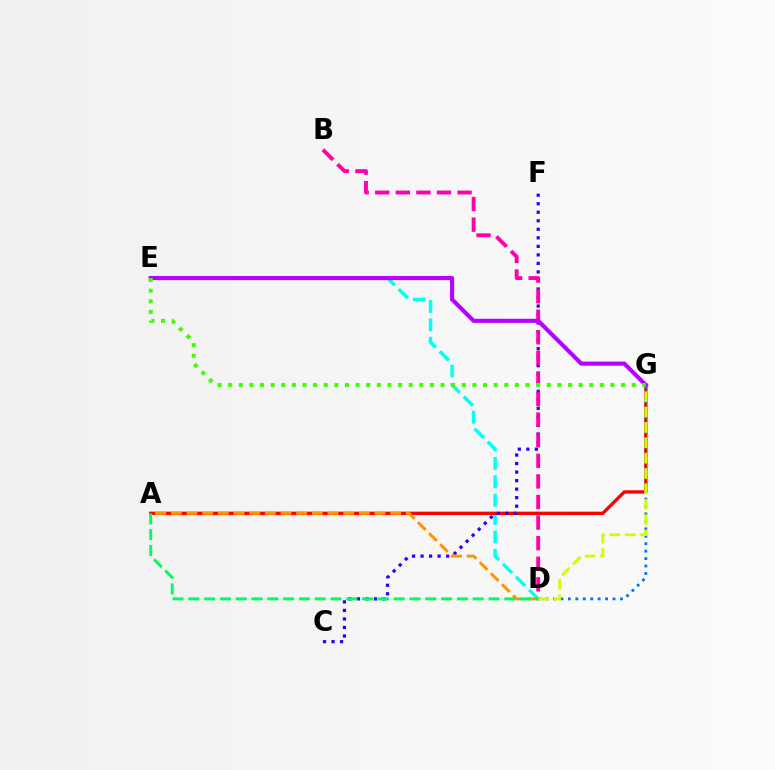{('D', 'E'): [{'color': '#00fff6', 'line_style': 'dashed', 'thickness': 2.5}], ('A', 'G'): [{'color': '#ff0000', 'line_style': 'solid', 'thickness': 2.42}], ('C', 'F'): [{'color': '#2500ff', 'line_style': 'dotted', 'thickness': 2.32}], ('B', 'D'): [{'color': '#ff00ac', 'line_style': 'dashed', 'thickness': 2.8}], ('D', 'G'): [{'color': '#0074ff', 'line_style': 'dotted', 'thickness': 2.02}, {'color': '#d1ff00', 'line_style': 'dashed', 'thickness': 2.09}], ('A', 'D'): [{'color': '#ff9400', 'line_style': 'dashed', 'thickness': 2.13}, {'color': '#00ff5c', 'line_style': 'dashed', 'thickness': 2.15}], ('E', 'G'): [{'color': '#b900ff', 'line_style': 'solid', 'thickness': 2.96}, {'color': '#3dff00', 'line_style': 'dotted', 'thickness': 2.89}]}